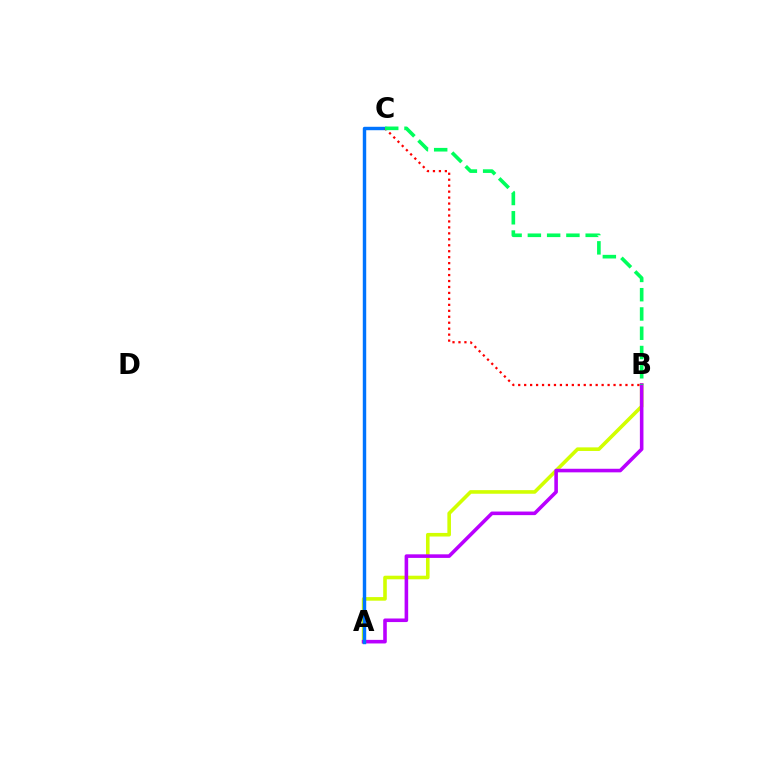{('A', 'B'): [{'color': '#d1ff00', 'line_style': 'solid', 'thickness': 2.59}, {'color': '#b900ff', 'line_style': 'solid', 'thickness': 2.58}], ('A', 'C'): [{'color': '#0074ff', 'line_style': 'solid', 'thickness': 2.47}], ('B', 'C'): [{'color': '#ff0000', 'line_style': 'dotted', 'thickness': 1.62}, {'color': '#00ff5c', 'line_style': 'dashed', 'thickness': 2.62}]}